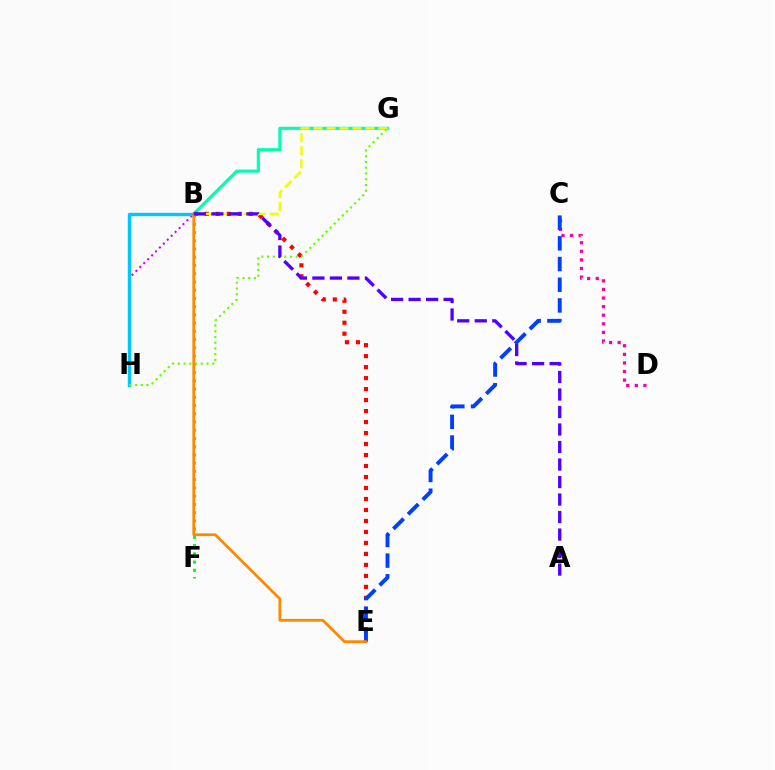{('B', 'G'): [{'color': '#00ffaf', 'line_style': 'solid', 'thickness': 2.24}, {'color': '#eeff00', 'line_style': 'dashed', 'thickness': 1.76}], ('B', 'H'): [{'color': '#d600ff', 'line_style': 'dotted', 'thickness': 1.5}, {'color': '#00c7ff', 'line_style': 'solid', 'thickness': 2.43}], ('B', 'E'): [{'color': '#ff0000', 'line_style': 'dotted', 'thickness': 2.99}, {'color': '#ff8800', 'line_style': 'solid', 'thickness': 1.98}], ('B', 'F'): [{'color': '#00ff27', 'line_style': 'dotted', 'thickness': 2.24}], ('G', 'H'): [{'color': '#66ff00', 'line_style': 'dotted', 'thickness': 1.56}], ('C', 'D'): [{'color': '#ff00a0', 'line_style': 'dotted', 'thickness': 2.33}], ('C', 'E'): [{'color': '#003fff', 'line_style': 'dashed', 'thickness': 2.81}], ('A', 'B'): [{'color': '#4f00ff', 'line_style': 'dashed', 'thickness': 2.38}]}